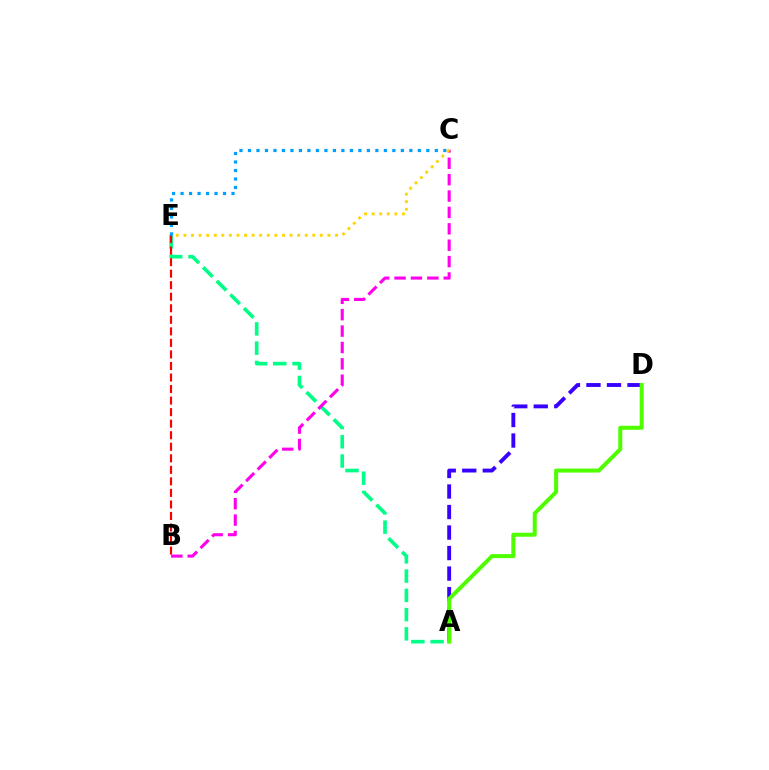{('A', 'E'): [{'color': '#00ff86', 'line_style': 'dashed', 'thickness': 2.62}], ('B', 'E'): [{'color': '#ff0000', 'line_style': 'dashed', 'thickness': 1.57}], ('C', 'E'): [{'color': '#009eff', 'line_style': 'dotted', 'thickness': 2.31}, {'color': '#ffd500', 'line_style': 'dotted', 'thickness': 2.06}], ('B', 'C'): [{'color': '#ff00ed', 'line_style': 'dashed', 'thickness': 2.23}], ('A', 'D'): [{'color': '#3700ff', 'line_style': 'dashed', 'thickness': 2.79}, {'color': '#4fff00', 'line_style': 'solid', 'thickness': 2.89}]}